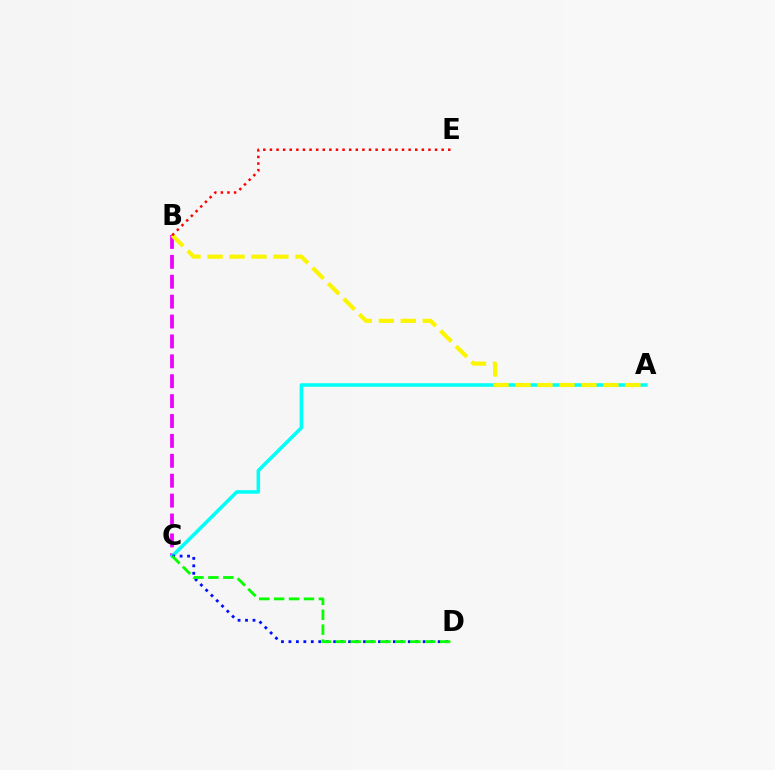{('B', 'C'): [{'color': '#ee00ff', 'line_style': 'dashed', 'thickness': 2.7}], ('A', 'C'): [{'color': '#00fff6', 'line_style': 'solid', 'thickness': 2.55}], ('C', 'D'): [{'color': '#0010ff', 'line_style': 'dotted', 'thickness': 2.03}, {'color': '#08ff00', 'line_style': 'dashed', 'thickness': 2.03}], ('A', 'B'): [{'color': '#fcf500', 'line_style': 'dashed', 'thickness': 2.98}], ('B', 'E'): [{'color': '#ff0000', 'line_style': 'dotted', 'thickness': 1.79}]}